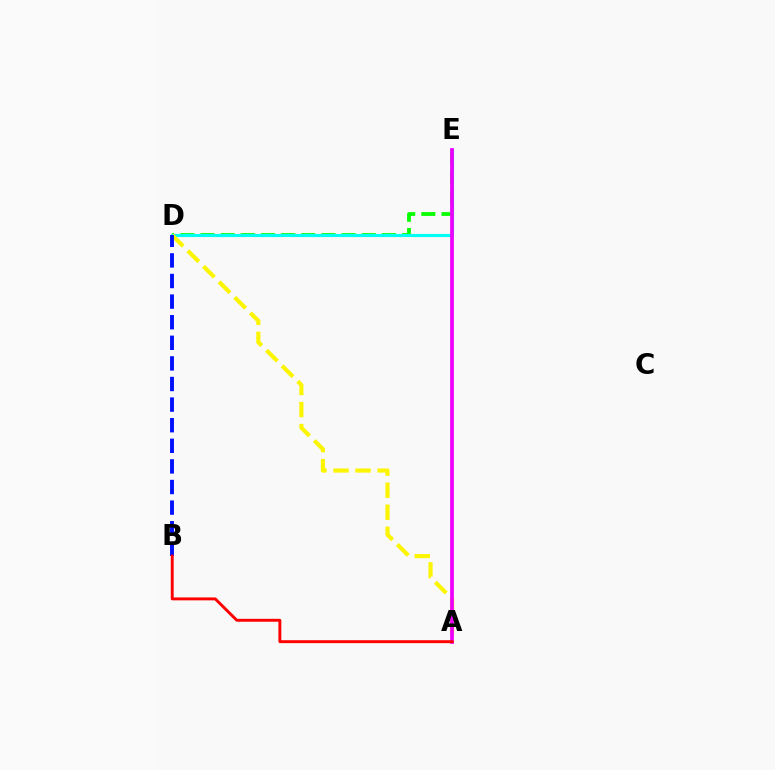{('D', 'E'): [{'color': '#08ff00', 'line_style': 'dashed', 'thickness': 2.74}, {'color': '#00fff6', 'line_style': 'solid', 'thickness': 2.25}], ('A', 'D'): [{'color': '#fcf500', 'line_style': 'dashed', 'thickness': 2.99}], ('B', 'D'): [{'color': '#0010ff', 'line_style': 'dashed', 'thickness': 2.8}], ('A', 'E'): [{'color': '#ee00ff', 'line_style': 'solid', 'thickness': 2.7}], ('A', 'B'): [{'color': '#ff0000', 'line_style': 'solid', 'thickness': 2.09}]}